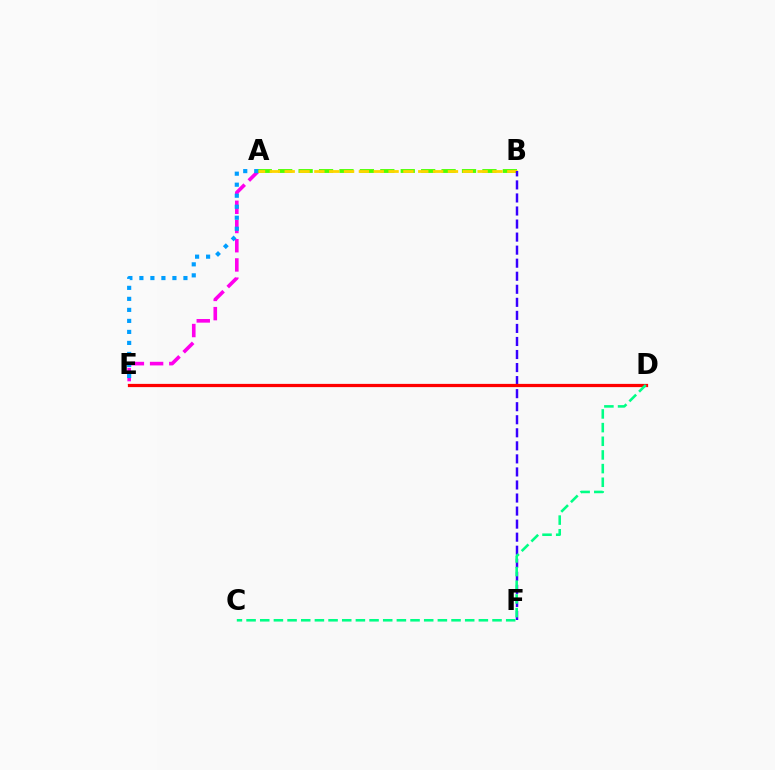{('A', 'E'): [{'color': '#ff00ed', 'line_style': 'dashed', 'thickness': 2.61}, {'color': '#009eff', 'line_style': 'dotted', 'thickness': 2.99}], ('A', 'B'): [{'color': '#4fff00', 'line_style': 'dashed', 'thickness': 2.77}, {'color': '#ffd500', 'line_style': 'dashed', 'thickness': 2.02}], ('B', 'F'): [{'color': '#3700ff', 'line_style': 'dashed', 'thickness': 1.77}], ('D', 'E'): [{'color': '#ff0000', 'line_style': 'solid', 'thickness': 2.32}], ('C', 'D'): [{'color': '#00ff86', 'line_style': 'dashed', 'thickness': 1.86}]}